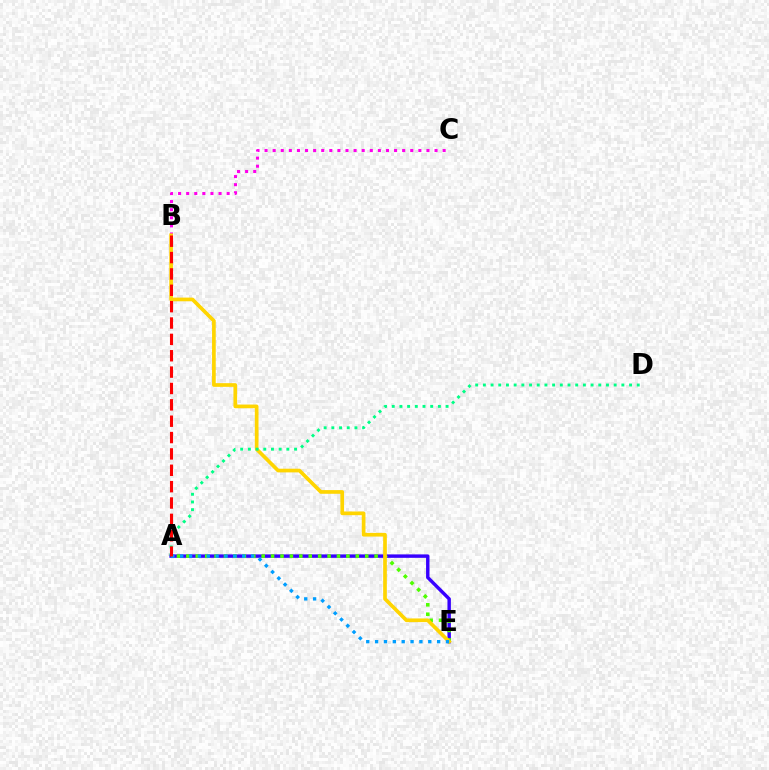{('A', 'E'): [{'color': '#3700ff', 'line_style': 'solid', 'thickness': 2.47}, {'color': '#4fff00', 'line_style': 'dotted', 'thickness': 2.56}, {'color': '#009eff', 'line_style': 'dotted', 'thickness': 2.41}], ('B', 'C'): [{'color': '#ff00ed', 'line_style': 'dotted', 'thickness': 2.2}], ('B', 'E'): [{'color': '#ffd500', 'line_style': 'solid', 'thickness': 2.65}], ('A', 'D'): [{'color': '#00ff86', 'line_style': 'dotted', 'thickness': 2.09}], ('A', 'B'): [{'color': '#ff0000', 'line_style': 'dashed', 'thickness': 2.22}]}